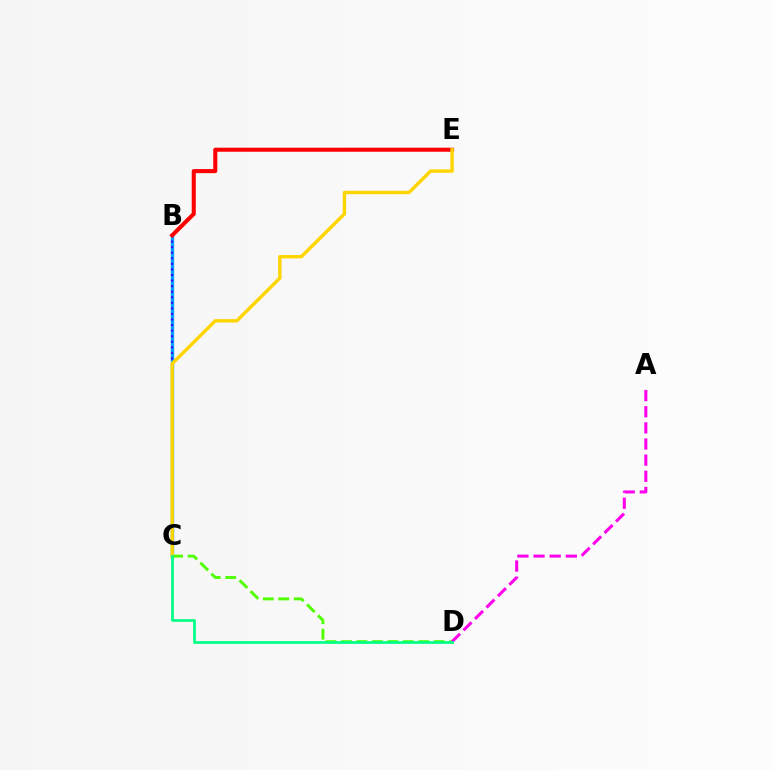{('B', 'C'): [{'color': '#009eff', 'line_style': 'solid', 'thickness': 2.42}, {'color': '#3700ff', 'line_style': 'dotted', 'thickness': 1.51}], ('C', 'D'): [{'color': '#4fff00', 'line_style': 'dashed', 'thickness': 2.1}, {'color': '#00ff86', 'line_style': 'solid', 'thickness': 1.97}], ('B', 'E'): [{'color': '#ff0000', 'line_style': 'solid', 'thickness': 2.92}], ('A', 'D'): [{'color': '#ff00ed', 'line_style': 'dashed', 'thickness': 2.19}], ('C', 'E'): [{'color': '#ffd500', 'line_style': 'solid', 'thickness': 2.44}]}